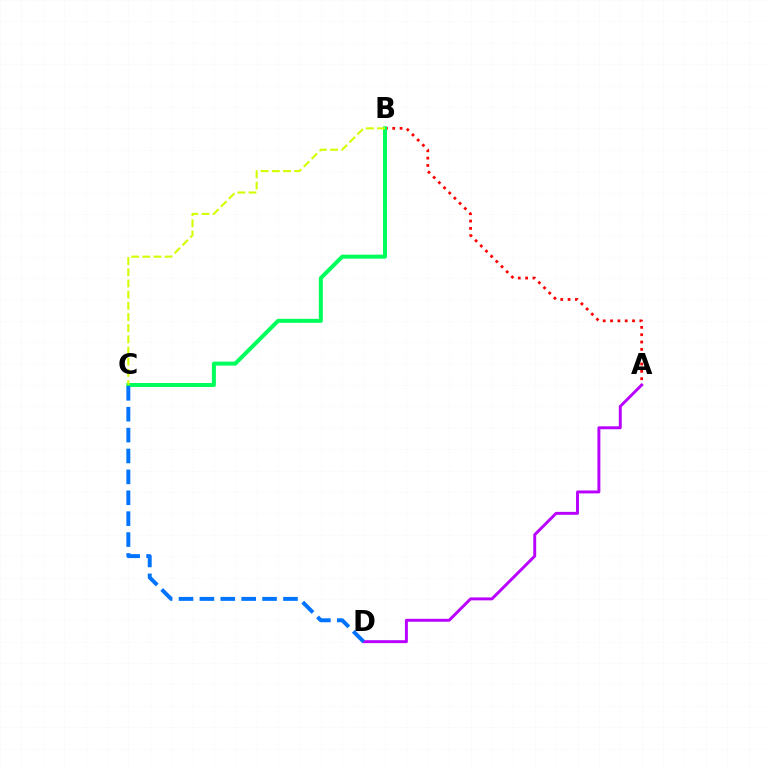{('A', 'B'): [{'color': '#ff0000', 'line_style': 'dotted', 'thickness': 1.99}], ('B', 'C'): [{'color': '#00ff5c', 'line_style': 'solid', 'thickness': 2.88}, {'color': '#d1ff00', 'line_style': 'dashed', 'thickness': 1.52}], ('A', 'D'): [{'color': '#b900ff', 'line_style': 'solid', 'thickness': 2.11}], ('C', 'D'): [{'color': '#0074ff', 'line_style': 'dashed', 'thickness': 2.84}]}